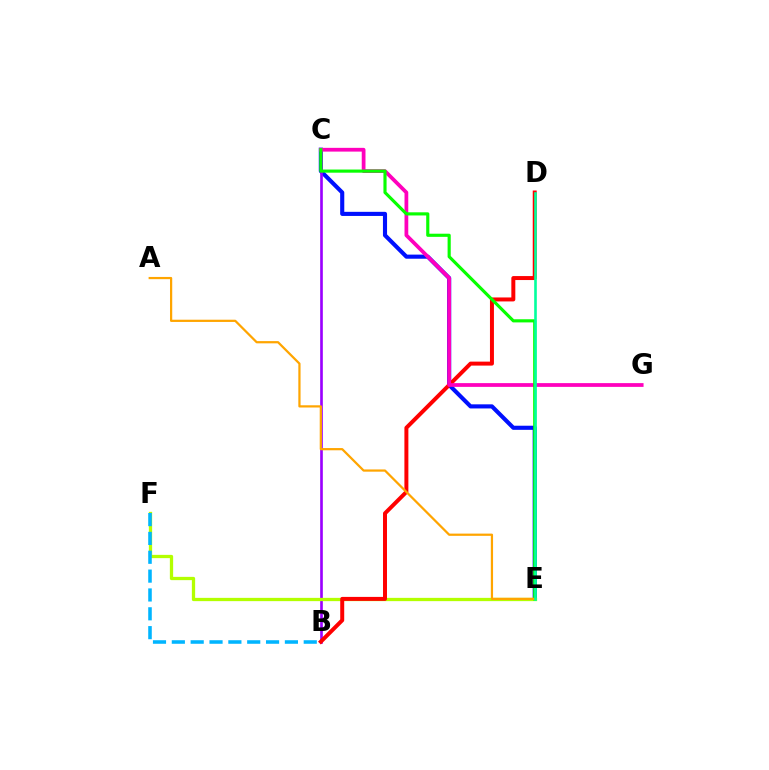{('C', 'E'): [{'color': '#0010ff', 'line_style': 'solid', 'thickness': 2.96}, {'color': '#08ff00', 'line_style': 'solid', 'thickness': 2.26}], ('B', 'C'): [{'color': '#9b00ff', 'line_style': 'solid', 'thickness': 1.91}], ('E', 'F'): [{'color': '#b3ff00', 'line_style': 'solid', 'thickness': 2.36}], ('B', 'D'): [{'color': '#ff0000', 'line_style': 'solid', 'thickness': 2.86}], ('C', 'G'): [{'color': '#ff00bd', 'line_style': 'solid', 'thickness': 2.71}], ('B', 'F'): [{'color': '#00b5ff', 'line_style': 'dashed', 'thickness': 2.56}], ('A', 'E'): [{'color': '#ffa500', 'line_style': 'solid', 'thickness': 1.61}], ('D', 'E'): [{'color': '#00ff9d', 'line_style': 'solid', 'thickness': 1.88}]}